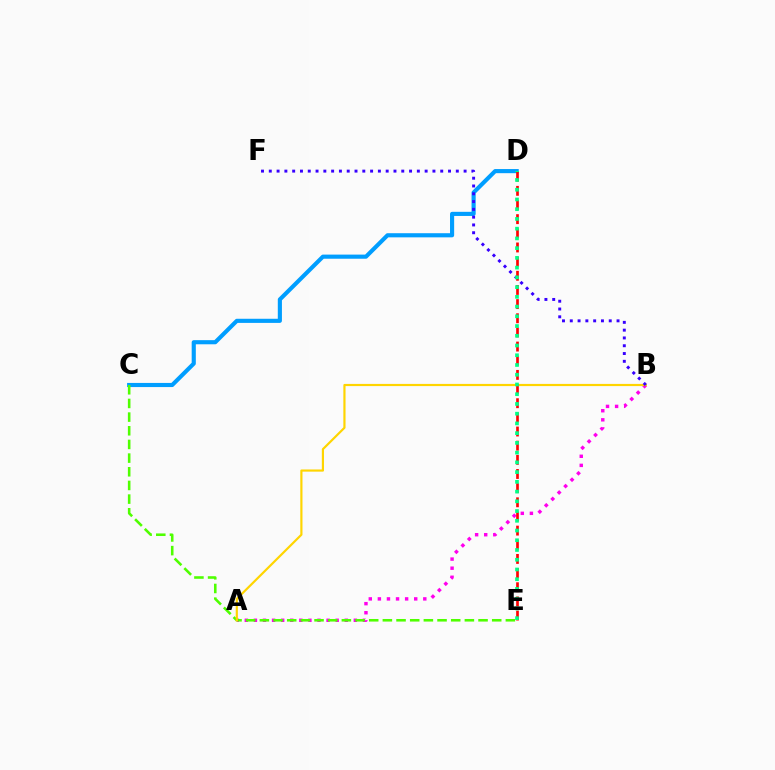{('C', 'D'): [{'color': '#009eff', 'line_style': 'solid', 'thickness': 2.97}], ('A', 'B'): [{'color': '#ff00ed', 'line_style': 'dotted', 'thickness': 2.47}, {'color': '#ffd500', 'line_style': 'solid', 'thickness': 1.57}], ('C', 'E'): [{'color': '#4fff00', 'line_style': 'dashed', 'thickness': 1.86}], ('B', 'F'): [{'color': '#3700ff', 'line_style': 'dotted', 'thickness': 2.12}], ('D', 'E'): [{'color': '#ff0000', 'line_style': 'dashed', 'thickness': 1.92}, {'color': '#00ff86', 'line_style': 'dotted', 'thickness': 2.65}]}